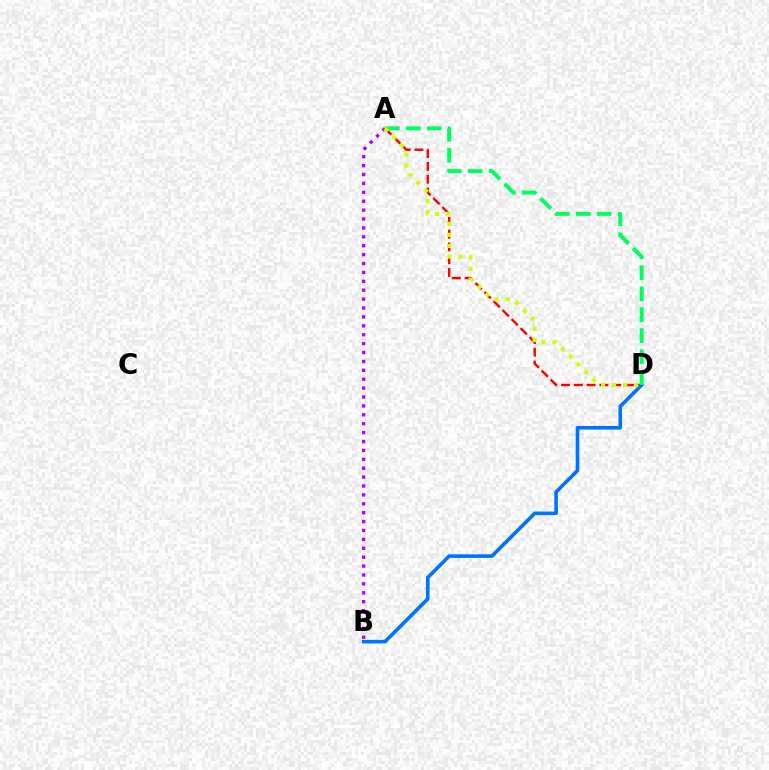{('A', 'D'): [{'color': '#ff0000', 'line_style': 'dashed', 'thickness': 1.73}, {'color': '#00ff5c', 'line_style': 'dashed', 'thickness': 2.85}, {'color': '#d1ff00', 'line_style': 'dotted', 'thickness': 3.0}], ('A', 'B'): [{'color': '#b900ff', 'line_style': 'dotted', 'thickness': 2.42}], ('B', 'D'): [{'color': '#0074ff', 'line_style': 'solid', 'thickness': 2.59}]}